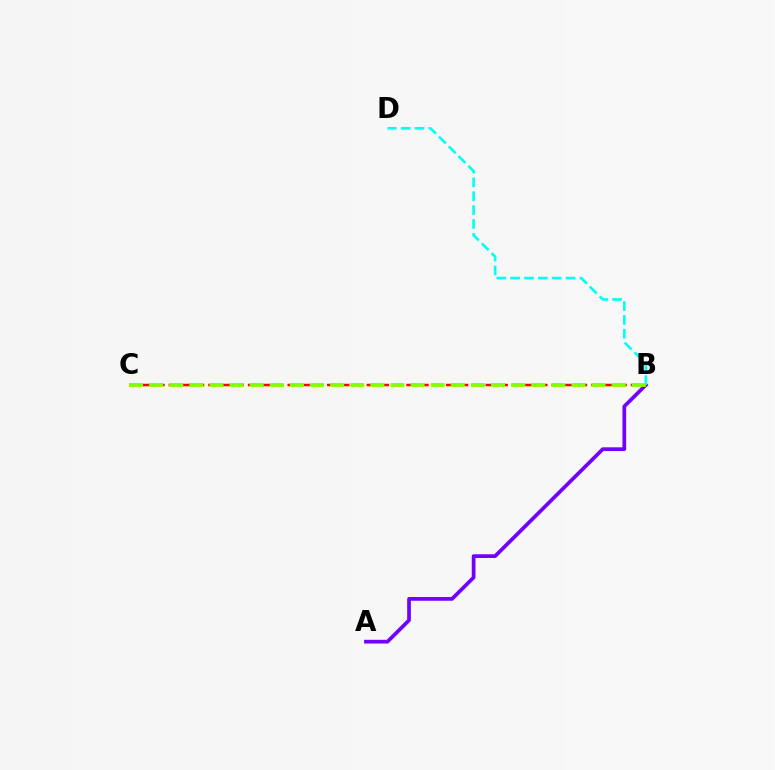{('A', 'B'): [{'color': '#7200ff', 'line_style': 'solid', 'thickness': 2.68}], ('B', 'C'): [{'color': '#ff0000', 'line_style': 'dashed', 'thickness': 1.79}, {'color': '#84ff00', 'line_style': 'dashed', 'thickness': 2.73}], ('B', 'D'): [{'color': '#00fff6', 'line_style': 'dashed', 'thickness': 1.88}]}